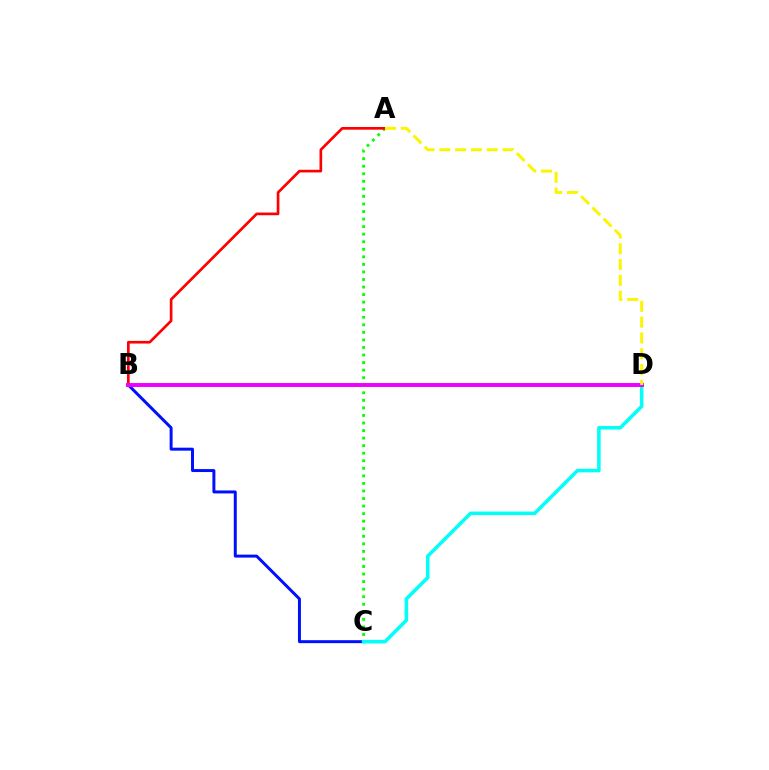{('A', 'C'): [{'color': '#08ff00', 'line_style': 'dotted', 'thickness': 2.05}], ('B', 'C'): [{'color': '#0010ff', 'line_style': 'solid', 'thickness': 2.14}], ('A', 'B'): [{'color': '#ff0000', 'line_style': 'solid', 'thickness': 1.92}], ('C', 'D'): [{'color': '#00fff6', 'line_style': 'solid', 'thickness': 2.54}], ('B', 'D'): [{'color': '#ee00ff', 'line_style': 'solid', 'thickness': 2.84}], ('A', 'D'): [{'color': '#fcf500', 'line_style': 'dashed', 'thickness': 2.15}]}